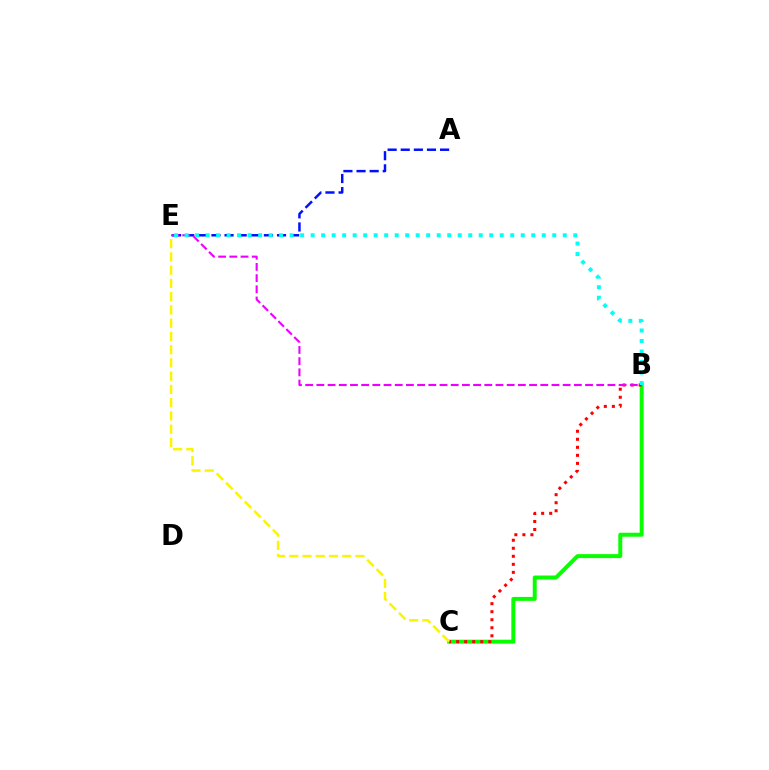{('A', 'E'): [{'color': '#0010ff', 'line_style': 'dashed', 'thickness': 1.78}], ('B', 'C'): [{'color': '#08ff00', 'line_style': 'solid', 'thickness': 2.85}, {'color': '#ff0000', 'line_style': 'dotted', 'thickness': 2.18}], ('B', 'E'): [{'color': '#ee00ff', 'line_style': 'dashed', 'thickness': 1.52}, {'color': '#00fff6', 'line_style': 'dotted', 'thickness': 2.85}], ('C', 'E'): [{'color': '#fcf500', 'line_style': 'dashed', 'thickness': 1.8}]}